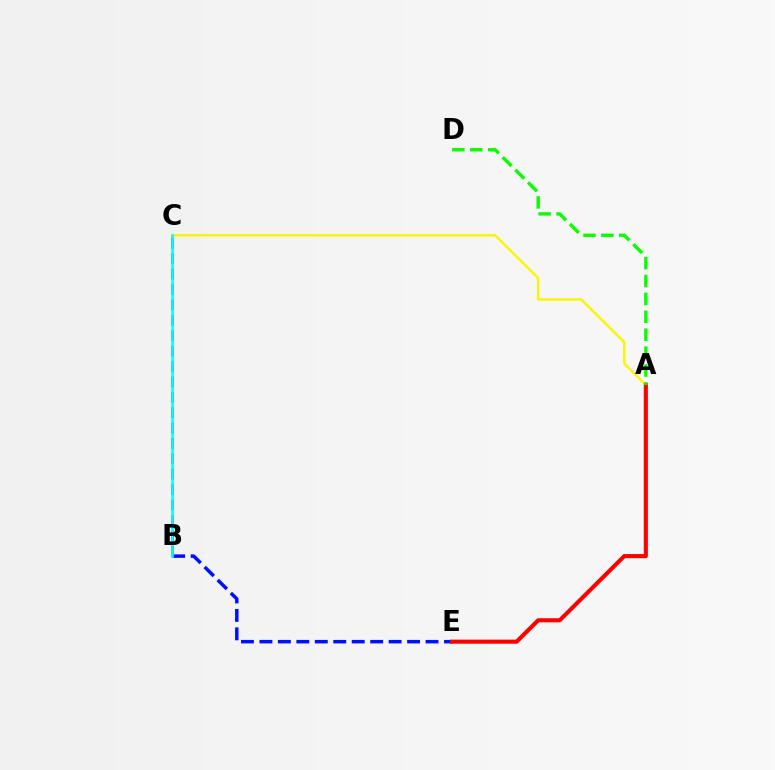{('B', 'E'): [{'color': '#0010ff', 'line_style': 'dashed', 'thickness': 2.51}], ('A', 'C'): [{'color': '#fcf500', 'line_style': 'solid', 'thickness': 1.74}], ('A', 'E'): [{'color': '#ff0000', 'line_style': 'solid', 'thickness': 2.95}], ('B', 'C'): [{'color': '#ee00ff', 'line_style': 'dashed', 'thickness': 2.09}, {'color': '#00fff6', 'line_style': 'solid', 'thickness': 1.82}], ('A', 'D'): [{'color': '#08ff00', 'line_style': 'dashed', 'thickness': 2.43}]}